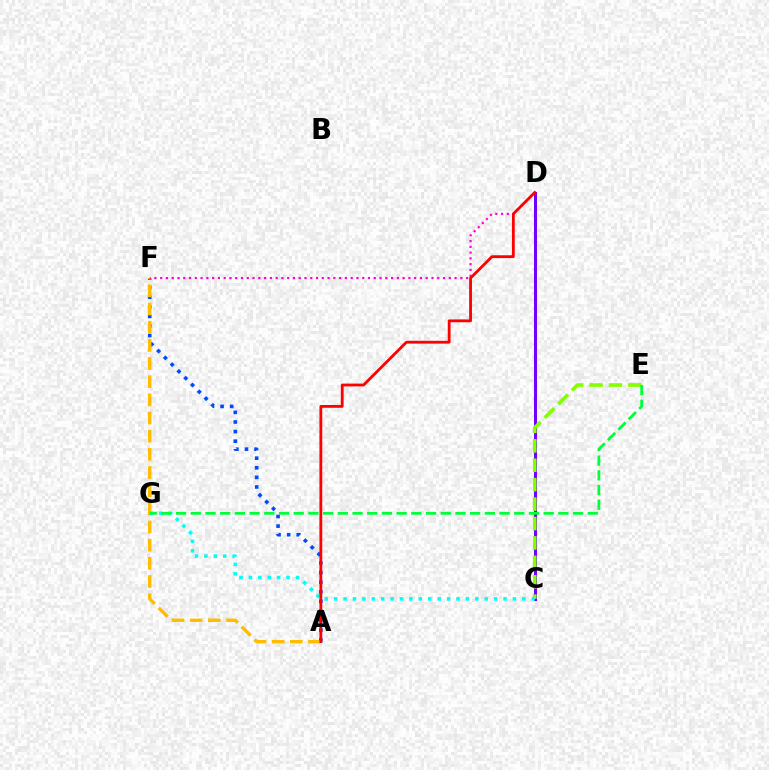{('C', 'D'): [{'color': '#7200ff', 'line_style': 'solid', 'thickness': 2.16}], ('C', 'E'): [{'color': '#84ff00', 'line_style': 'dashed', 'thickness': 2.64}], ('A', 'F'): [{'color': '#004bff', 'line_style': 'dotted', 'thickness': 2.61}, {'color': '#ffbd00', 'line_style': 'dashed', 'thickness': 2.47}], ('D', 'F'): [{'color': '#ff00cf', 'line_style': 'dotted', 'thickness': 1.57}], ('C', 'G'): [{'color': '#00fff6', 'line_style': 'dotted', 'thickness': 2.56}], ('A', 'D'): [{'color': '#ff0000', 'line_style': 'solid', 'thickness': 2.02}], ('E', 'G'): [{'color': '#00ff39', 'line_style': 'dashed', 'thickness': 2.0}]}